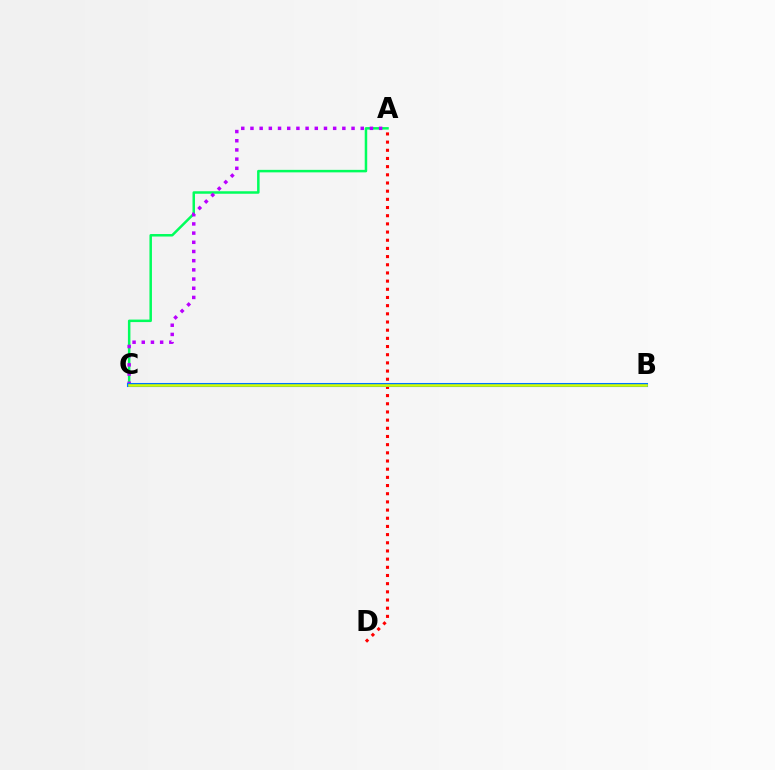{('A', 'C'): [{'color': '#00ff5c', 'line_style': 'solid', 'thickness': 1.8}, {'color': '#b900ff', 'line_style': 'dotted', 'thickness': 2.5}], ('A', 'D'): [{'color': '#ff0000', 'line_style': 'dotted', 'thickness': 2.22}], ('B', 'C'): [{'color': '#0074ff', 'line_style': 'solid', 'thickness': 2.93}, {'color': '#d1ff00', 'line_style': 'solid', 'thickness': 1.86}]}